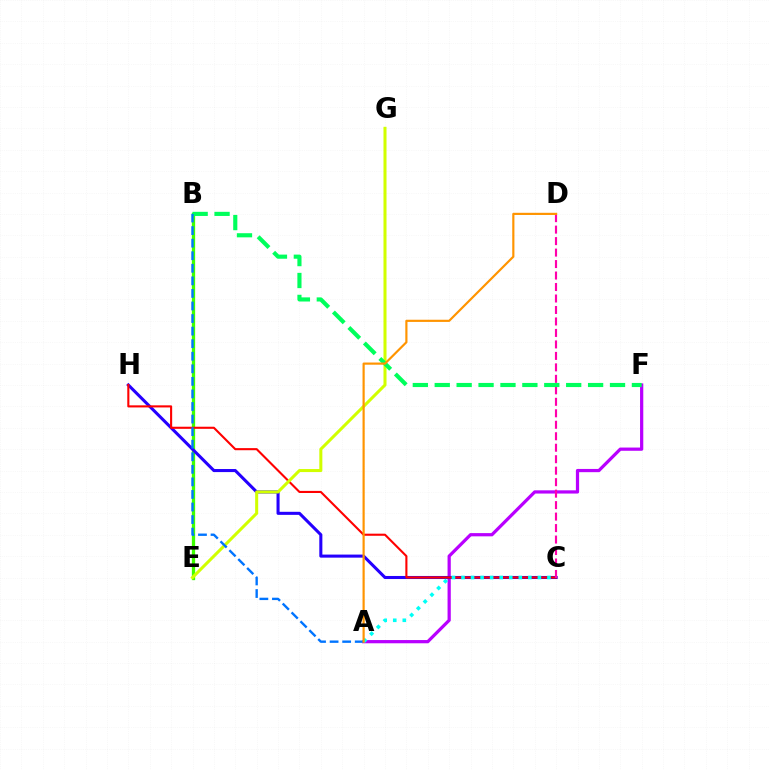{('B', 'E'): [{'color': '#3dff00', 'line_style': 'solid', 'thickness': 2.37}], ('A', 'F'): [{'color': '#b900ff', 'line_style': 'solid', 'thickness': 2.33}], ('C', 'H'): [{'color': '#2500ff', 'line_style': 'solid', 'thickness': 2.21}, {'color': '#ff0000', 'line_style': 'solid', 'thickness': 1.51}], ('E', 'G'): [{'color': '#d1ff00', 'line_style': 'solid', 'thickness': 2.19}], ('C', 'D'): [{'color': '#ff00ac', 'line_style': 'dashed', 'thickness': 1.56}], ('B', 'F'): [{'color': '#00ff5c', 'line_style': 'dashed', 'thickness': 2.98}], ('A', 'B'): [{'color': '#0074ff', 'line_style': 'dashed', 'thickness': 1.71}], ('A', 'C'): [{'color': '#00fff6', 'line_style': 'dotted', 'thickness': 2.59}], ('A', 'D'): [{'color': '#ff9400', 'line_style': 'solid', 'thickness': 1.56}]}